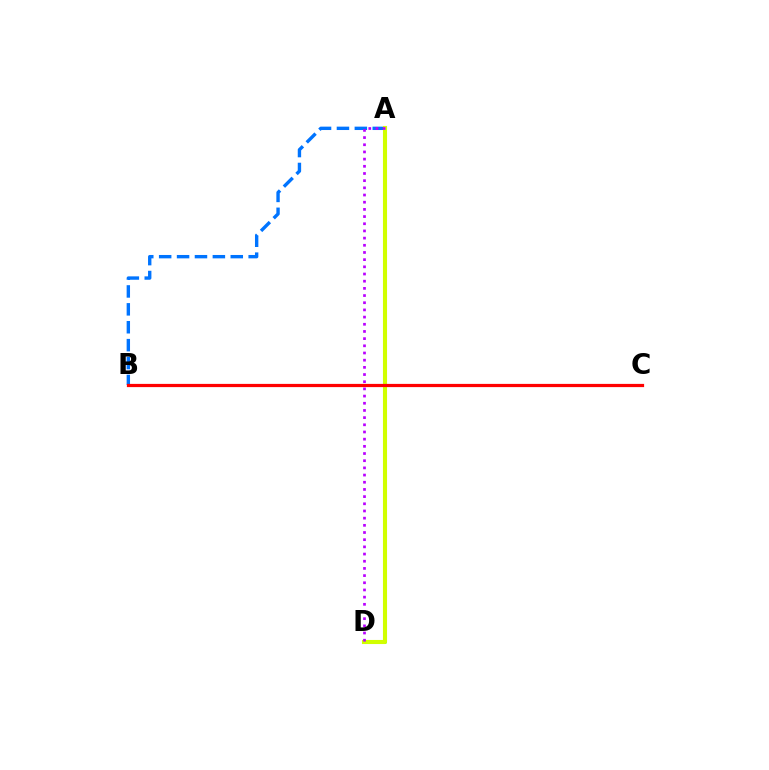{('A', 'B'): [{'color': '#0074ff', 'line_style': 'dashed', 'thickness': 2.43}], ('A', 'D'): [{'color': '#00ff5c', 'line_style': 'solid', 'thickness': 1.83}, {'color': '#d1ff00', 'line_style': 'solid', 'thickness': 2.95}, {'color': '#b900ff', 'line_style': 'dotted', 'thickness': 1.95}], ('B', 'C'): [{'color': '#ff0000', 'line_style': 'solid', 'thickness': 2.32}]}